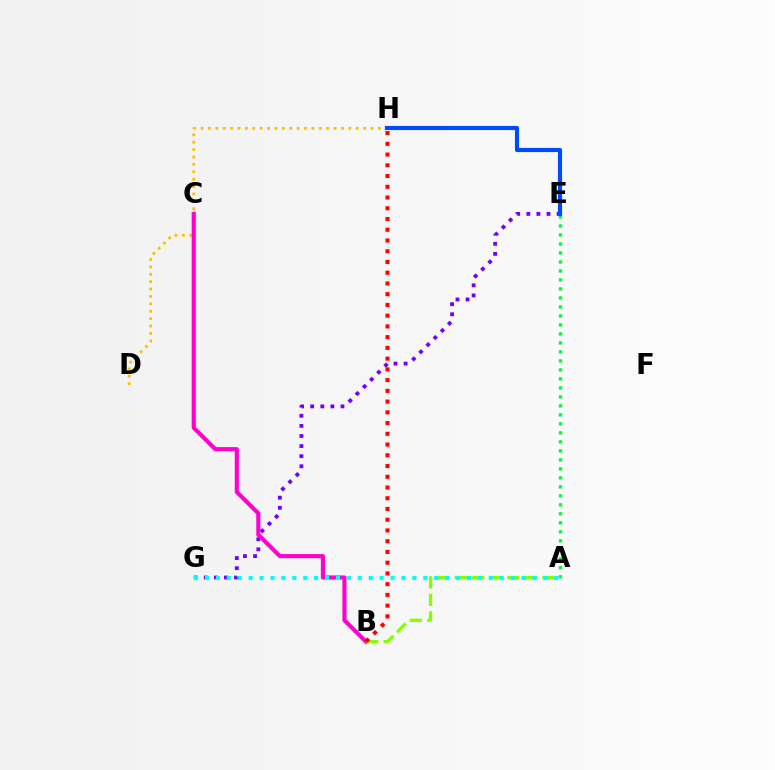{('E', 'G'): [{'color': '#7200ff', 'line_style': 'dotted', 'thickness': 2.74}], ('D', 'H'): [{'color': '#ffbd00', 'line_style': 'dotted', 'thickness': 2.01}], ('B', 'C'): [{'color': '#ff00cf', 'line_style': 'solid', 'thickness': 2.97}], ('A', 'E'): [{'color': '#00ff39', 'line_style': 'dotted', 'thickness': 2.44}], ('E', 'H'): [{'color': '#004bff', 'line_style': 'solid', 'thickness': 2.99}], ('A', 'B'): [{'color': '#84ff00', 'line_style': 'dashed', 'thickness': 2.38}], ('A', 'G'): [{'color': '#00fff6', 'line_style': 'dotted', 'thickness': 2.97}], ('B', 'H'): [{'color': '#ff0000', 'line_style': 'dotted', 'thickness': 2.92}]}